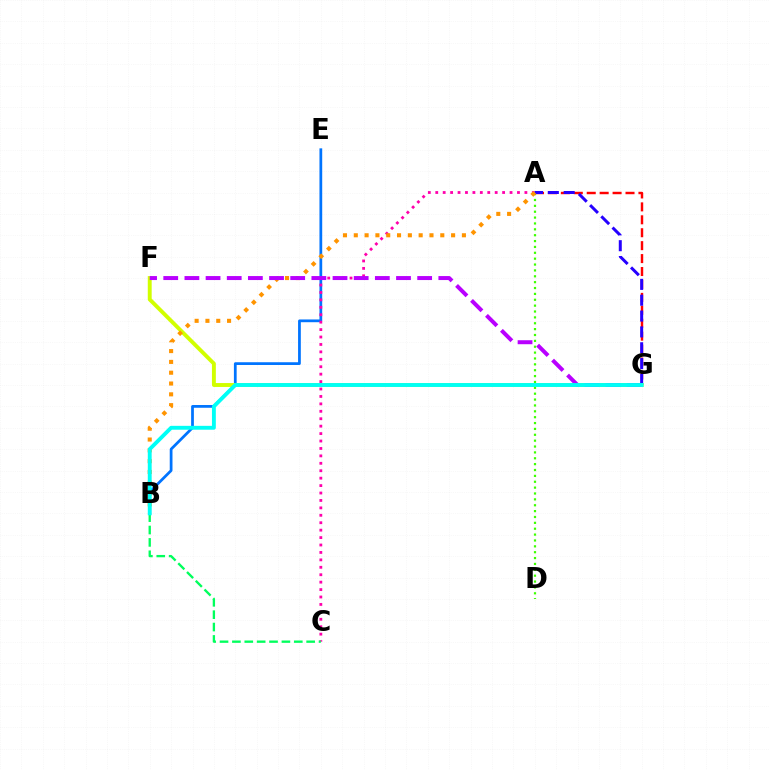{('B', 'E'): [{'color': '#0074ff', 'line_style': 'solid', 'thickness': 1.98}], ('A', 'D'): [{'color': '#3dff00', 'line_style': 'dotted', 'thickness': 1.59}], ('A', 'G'): [{'color': '#ff0000', 'line_style': 'dashed', 'thickness': 1.76}, {'color': '#2500ff', 'line_style': 'dashed', 'thickness': 2.15}], ('A', 'C'): [{'color': '#ff00ac', 'line_style': 'dotted', 'thickness': 2.02}], ('F', 'G'): [{'color': '#d1ff00', 'line_style': 'solid', 'thickness': 2.81}, {'color': '#b900ff', 'line_style': 'dashed', 'thickness': 2.87}], ('A', 'B'): [{'color': '#ff9400', 'line_style': 'dotted', 'thickness': 2.94}], ('B', 'C'): [{'color': '#00ff5c', 'line_style': 'dashed', 'thickness': 1.68}], ('B', 'G'): [{'color': '#00fff6', 'line_style': 'solid', 'thickness': 2.79}]}